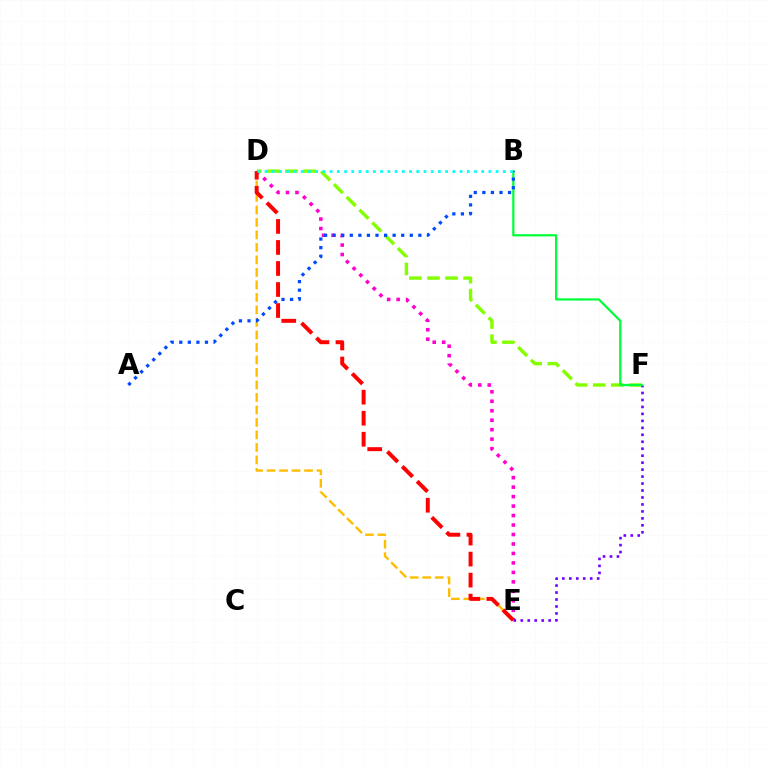{('D', 'E'): [{'color': '#ff00cf', 'line_style': 'dotted', 'thickness': 2.57}, {'color': '#ffbd00', 'line_style': 'dashed', 'thickness': 1.7}, {'color': '#ff0000', 'line_style': 'dashed', 'thickness': 2.86}], ('D', 'F'): [{'color': '#84ff00', 'line_style': 'dashed', 'thickness': 2.46}], ('E', 'F'): [{'color': '#7200ff', 'line_style': 'dotted', 'thickness': 1.89}], ('B', 'F'): [{'color': '#00ff39', 'line_style': 'solid', 'thickness': 1.61}], ('A', 'B'): [{'color': '#004bff', 'line_style': 'dotted', 'thickness': 2.33}], ('B', 'D'): [{'color': '#00fff6', 'line_style': 'dotted', 'thickness': 1.96}]}